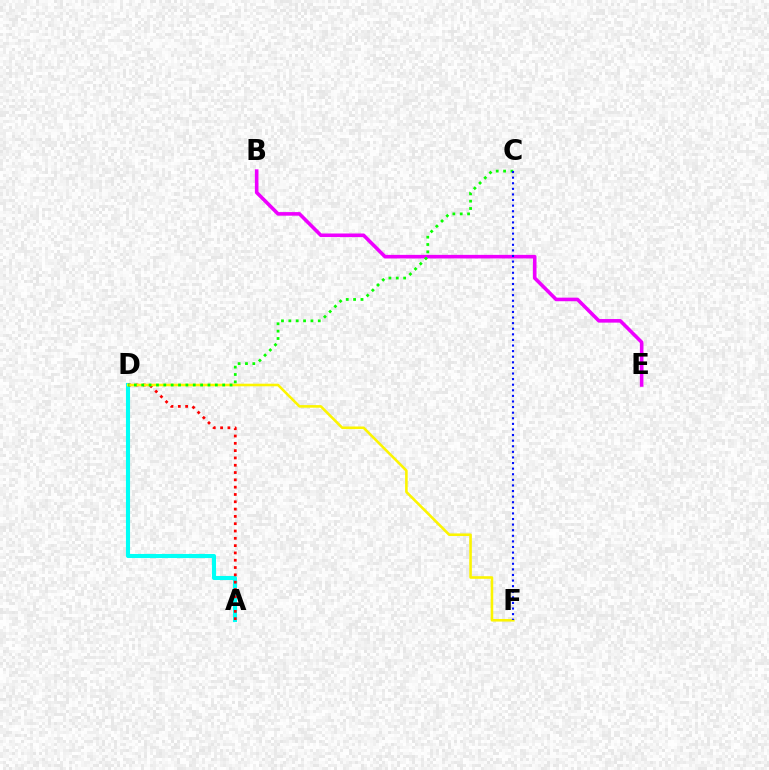{('A', 'D'): [{'color': '#00fff6', 'line_style': 'solid', 'thickness': 2.95}, {'color': '#ff0000', 'line_style': 'dotted', 'thickness': 1.99}], ('B', 'E'): [{'color': '#ee00ff', 'line_style': 'solid', 'thickness': 2.58}], ('D', 'F'): [{'color': '#fcf500', 'line_style': 'solid', 'thickness': 1.86}], ('C', 'D'): [{'color': '#08ff00', 'line_style': 'dotted', 'thickness': 2.0}], ('C', 'F'): [{'color': '#0010ff', 'line_style': 'dotted', 'thickness': 1.52}]}